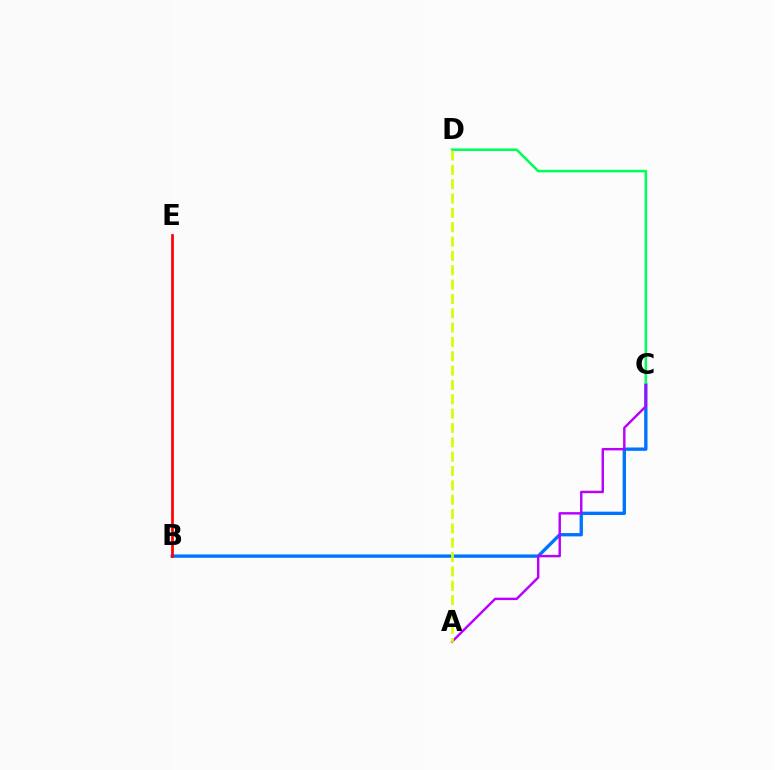{('B', 'C'): [{'color': '#0074ff', 'line_style': 'solid', 'thickness': 2.41}], ('B', 'E'): [{'color': '#ff0000', 'line_style': 'solid', 'thickness': 1.95}], ('C', 'D'): [{'color': '#00ff5c', 'line_style': 'solid', 'thickness': 1.85}], ('A', 'C'): [{'color': '#b900ff', 'line_style': 'solid', 'thickness': 1.75}], ('A', 'D'): [{'color': '#d1ff00', 'line_style': 'dashed', 'thickness': 1.95}]}